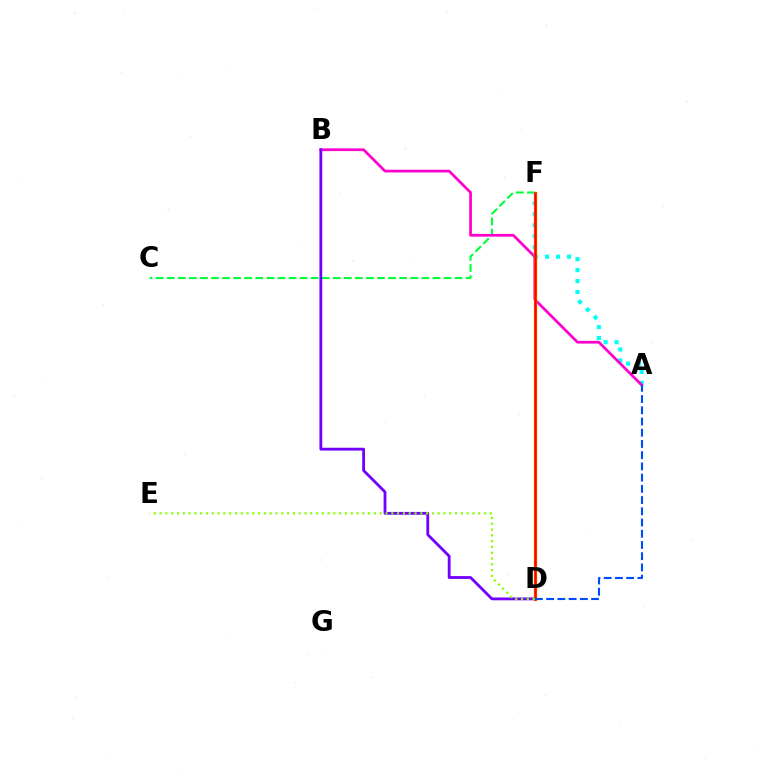{('C', 'F'): [{'color': '#00ff39', 'line_style': 'dashed', 'thickness': 1.5}], ('A', 'F'): [{'color': '#00fff6', 'line_style': 'dotted', 'thickness': 2.98}], ('A', 'B'): [{'color': '#ff00cf', 'line_style': 'solid', 'thickness': 1.97}], ('B', 'D'): [{'color': '#7200ff', 'line_style': 'solid', 'thickness': 2.03}], ('D', 'F'): [{'color': '#ffbd00', 'line_style': 'solid', 'thickness': 2.48}, {'color': '#ff0000', 'line_style': 'solid', 'thickness': 1.82}], ('A', 'D'): [{'color': '#004bff', 'line_style': 'dashed', 'thickness': 1.52}], ('D', 'E'): [{'color': '#84ff00', 'line_style': 'dotted', 'thickness': 1.57}]}